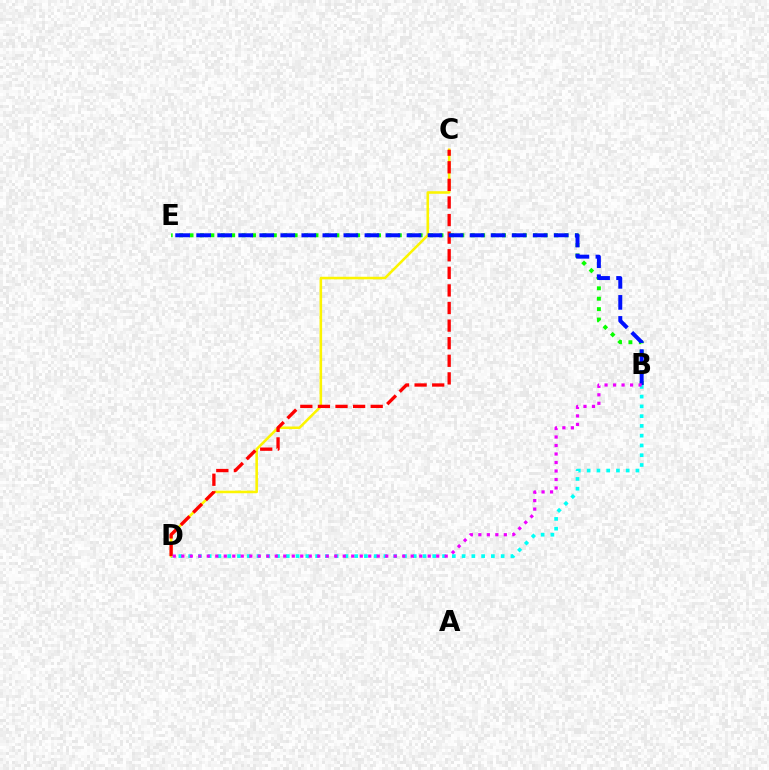{('B', 'D'): [{'color': '#00fff6', 'line_style': 'dotted', 'thickness': 2.65}, {'color': '#ee00ff', 'line_style': 'dotted', 'thickness': 2.31}], ('C', 'D'): [{'color': '#fcf500', 'line_style': 'solid', 'thickness': 1.85}, {'color': '#ff0000', 'line_style': 'dashed', 'thickness': 2.39}], ('B', 'E'): [{'color': '#08ff00', 'line_style': 'dotted', 'thickness': 2.83}, {'color': '#0010ff', 'line_style': 'dashed', 'thickness': 2.86}]}